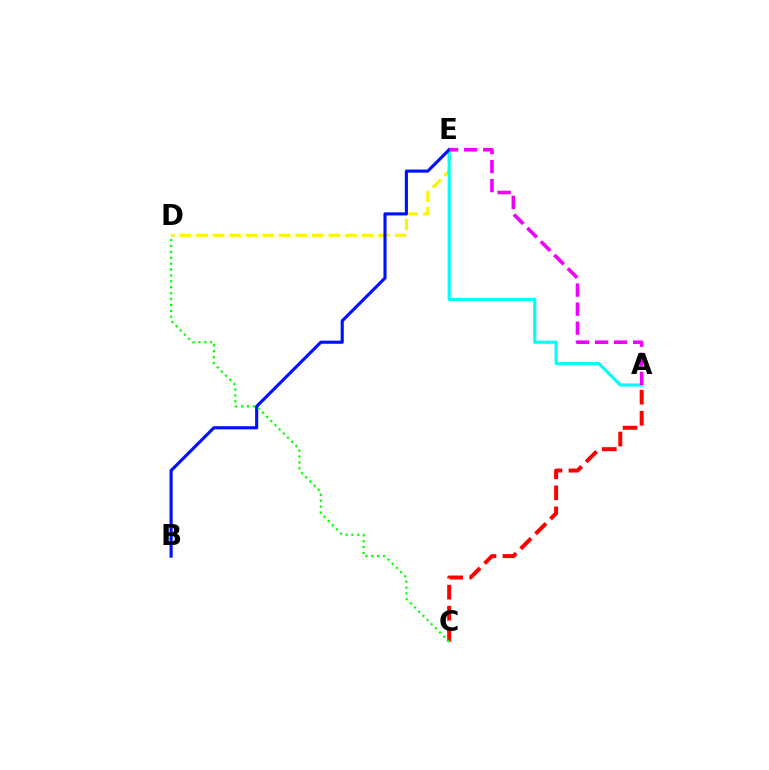{('D', 'E'): [{'color': '#fcf500', 'line_style': 'dashed', 'thickness': 2.25}], ('A', 'E'): [{'color': '#00fff6', 'line_style': 'solid', 'thickness': 2.26}, {'color': '#ee00ff', 'line_style': 'dashed', 'thickness': 2.59}], ('B', 'E'): [{'color': '#0010ff', 'line_style': 'solid', 'thickness': 2.24}], ('A', 'C'): [{'color': '#ff0000', 'line_style': 'dashed', 'thickness': 2.86}], ('C', 'D'): [{'color': '#08ff00', 'line_style': 'dotted', 'thickness': 1.6}]}